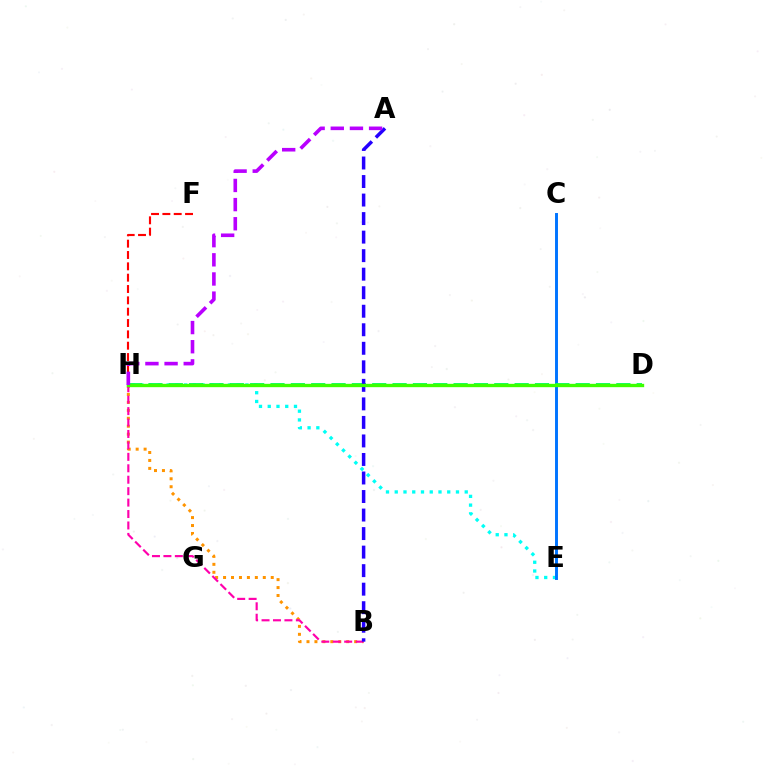{('B', 'H'): [{'color': '#ff9400', 'line_style': 'dotted', 'thickness': 2.16}, {'color': '#ff00ac', 'line_style': 'dashed', 'thickness': 1.55}], ('E', 'H'): [{'color': '#00fff6', 'line_style': 'dotted', 'thickness': 2.38}], ('C', 'E'): [{'color': '#0074ff', 'line_style': 'solid', 'thickness': 2.11}], ('F', 'H'): [{'color': '#ff0000', 'line_style': 'dashed', 'thickness': 1.54}], ('D', 'H'): [{'color': '#d1ff00', 'line_style': 'dotted', 'thickness': 1.86}, {'color': '#00ff5c', 'line_style': 'dashed', 'thickness': 2.76}, {'color': '#3dff00', 'line_style': 'solid', 'thickness': 2.41}], ('A', 'B'): [{'color': '#2500ff', 'line_style': 'dashed', 'thickness': 2.52}], ('A', 'H'): [{'color': '#b900ff', 'line_style': 'dashed', 'thickness': 2.6}]}